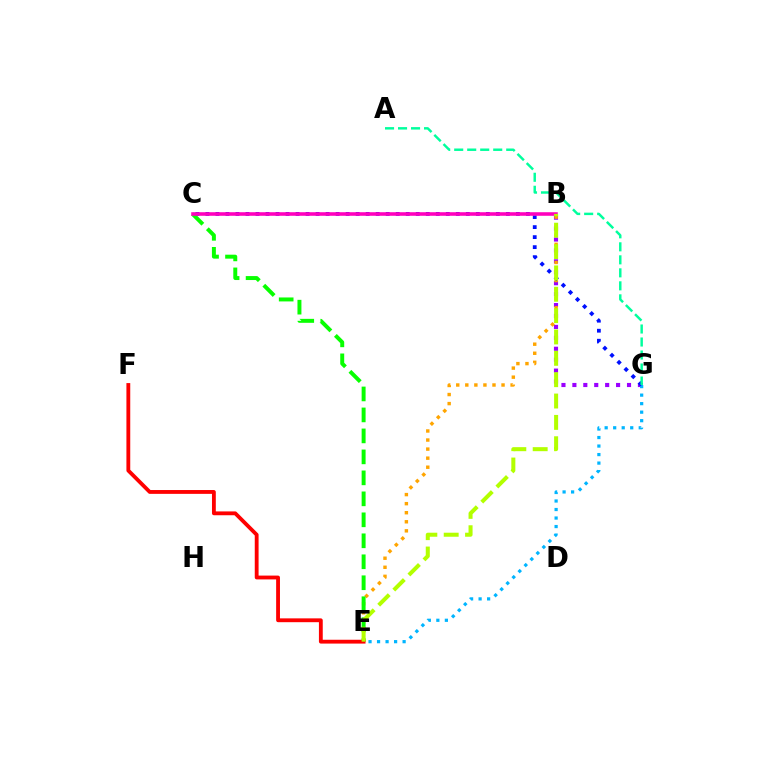{('B', 'G'): [{'color': '#9b00ff', 'line_style': 'dotted', 'thickness': 2.97}], ('B', 'E'): [{'color': '#ffa500', 'line_style': 'dotted', 'thickness': 2.46}, {'color': '#b3ff00', 'line_style': 'dashed', 'thickness': 2.9}], ('E', 'G'): [{'color': '#00b5ff', 'line_style': 'dotted', 'thickness': 2.31}], ('C', 'G'): [{'color': '#0010ff', 'line_style': 'dotted', 'thickness': 2.72}], ('C', 'E'): [{'color': '#08ff00', 'line_style': 'dashed', 'thickness': 2.85}], ('A', 'G'): [{'color': '#00ff9d', 'line_style': 'dashed', 'thickness': 1.77}], ('B', 'C'): [{'color': '#ff00bd', 'line_style': 'solid', 'thickness': 2.57}], ('E', 'F'): [{'color': '#ff0000', 'line_style': 'solid', 'thickness': 2.76}]}